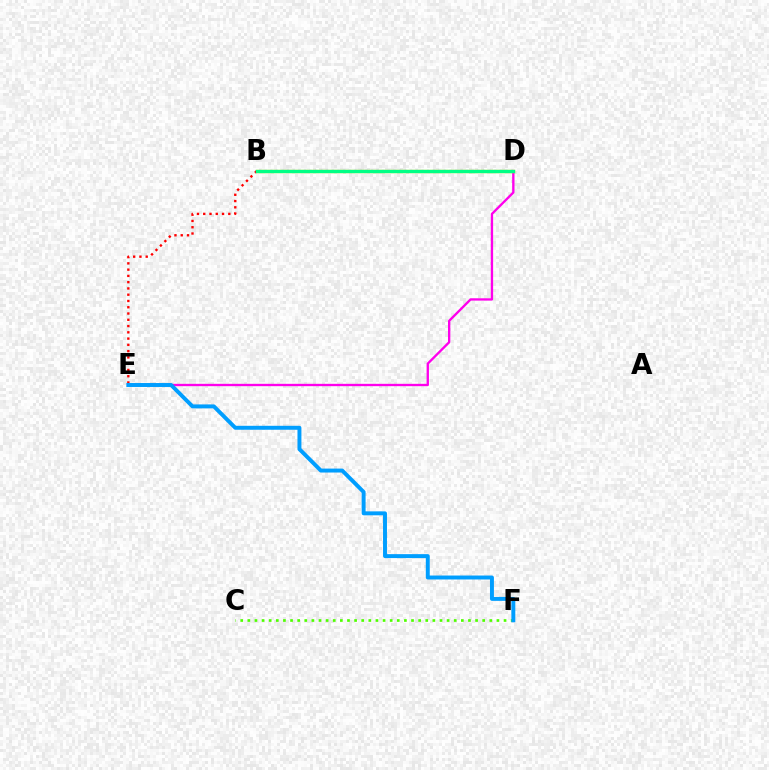{('D', 'E'): [{'color': '#ff00ed', 'line_style': 'solid', 'thickness': 1.69}], ('B', 'D'): [{'color': '#ffd500', 'line_style': 'solid', 'thickness': 2.38}, {'color': '#3700ff', 'line_style': 'dotted', 'thickness': 1.52}, {'color': '#00ff86', 'line_style': 'solid', 'thickness': 2.4}], ('C', 'F'): [{'color': '#4fff00', 'line_style': 'dotted', 'thickness': 1.93}], ('B', 'E'): [{'color': '#ff0000', 'line_style': 'dotted', 'thickness': 1.7}], ('E', 'F'): [{'color': '#009eff', 'line_style': 'solid', 'thickness': 2.84}]}